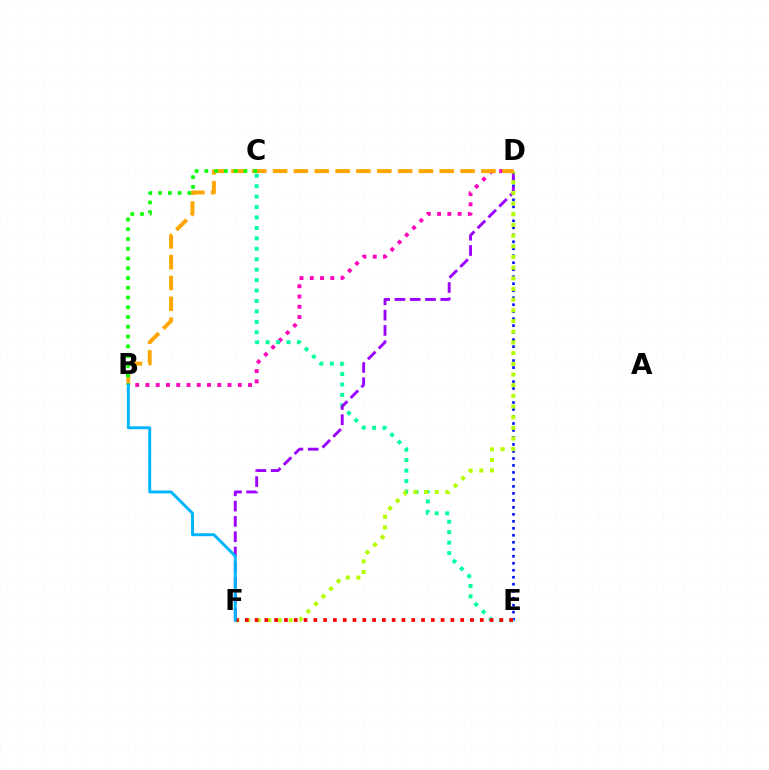{('D', 'E'): [{'color': '#0010ff', 'line_style': 'dotted', 'thickness': 1.9}], ('B', 'D'): [{'color': '#ff00bd', 'line_style': 'dotted', 'thickness': 2.79}, {'color': '#ffa500', 'line_style': 'dashed', 'thickness': 2.83}], ('C', 'E'): [{'color': '#00ff9d', 'line_style': 'dotted', 'thickness': 2.84}], ('D', 'F'): [{'color': '#9b00ff', 'line_style': 'dashed', 'thickness': 2.08}, {'color': '#b3ff00', 'line_style': 'dotted', 'thickness': 2.9}], ('B', 'C'): [{'color': '#08ff00', 'line_style': 'dotted', 'thickness': 2.65}], ('E', 'F'): [{'color': '#ff0000', 'line_style': 'dotted', 'thickness': 2.66}], ('B', 'F'): [{'color': '#00b5ff', 'line_style': 'solid', 'thickness': 2.13}]}